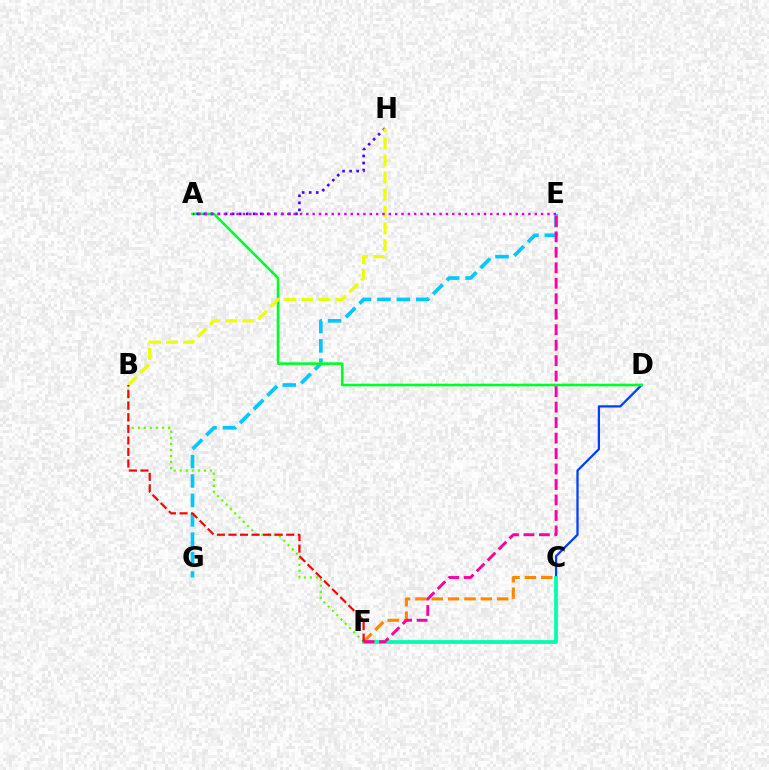{('C', 'D'): [{'color': '#003fff', 'line_style': 'solid', 'thickness': 1.63}], ('E', 'G'): [{'color': '#00c7ff', 'line_style': 'dashed', 'thickness': 2.64}], ('A', 'D'): [{'color': '#00ff27', 'line_style': 'solid', 'thickness': 1.88}], ('B', 'F'): [{'color': '#66ff00', 'line_style': 'dotted', 'thickness': 1.64}, {'color': '#ff0000', 'line_style': 'dashed', 'thickness': 1.57}], ('A', 'H'): [{'color': '#4f00ff', 'line_style': 'dotted', 'thickness': 1.91}], ('C', 'F'): [{'color': '#00ffaf', 'line_style': 'solid', 'thickness': 2.71}, {'color': '#ff8800', 'line_style': 'dashed', 'thickness': 2.22}], ('B', 'H'): [{'color': '#eeff00', 'line_style': 'dashed', 'thickness': 2.31}], ('A', 'E'): [{'color': '#d600ff', 'line_style': 'dotted', 'thickness': 1.72}], ('E', 'F'): [{'color': '#ff00a0', 'line_style': 'dashed', 'thickness': 2.1}]}